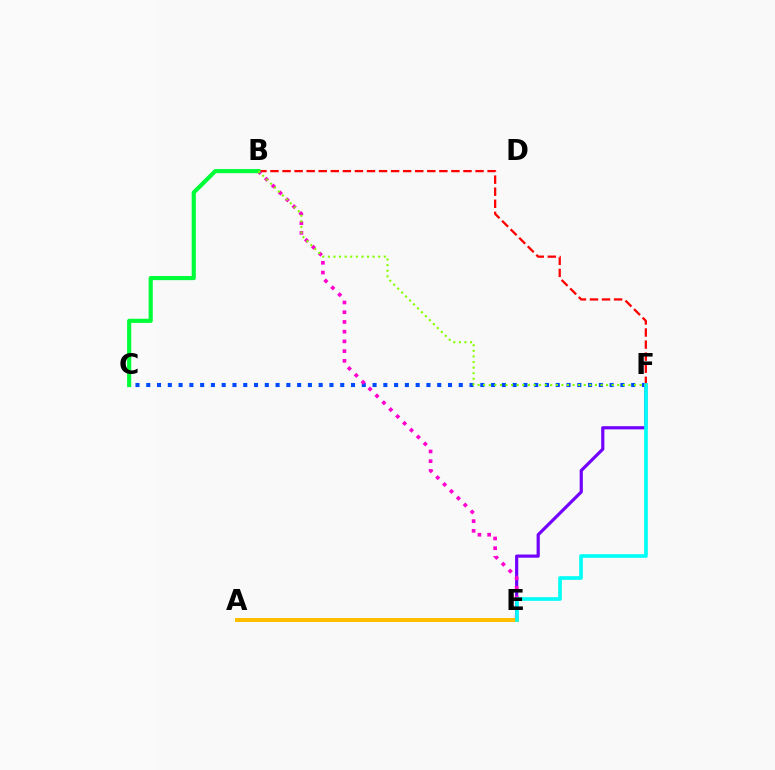{('C', 'F'): [{'color': '#004bff', 'line_style': 'dotted', 'thickness': 2.93}], ('B', 'F'): [{'color': '#ff0000', 'line_style': 'dashed', 'thickness': 1.64}, {'color': '#84ff00', 'line_style': 'dotted', 'thickness': 1.52}], ('E', 'F'): [{'color': '#7200ff', 'line_style': 'solid', 'thickness': 2.29}, {'color': '#00fff6', 'line_style': 'solid', 'thickness': 2.63}], ('B', 'E'): [{'color': '#ff00cf', 'line_style': 'dotted', 'thickness': 2.64}], ('B', 'C'): [{'color': '#00ff39', 'line_style': 'solid', 'thickness': 2.99}], ('A', 'E'): [{'color': '#ffbd00', 'line_style': 'solid', 'thickness': 2.88}]}